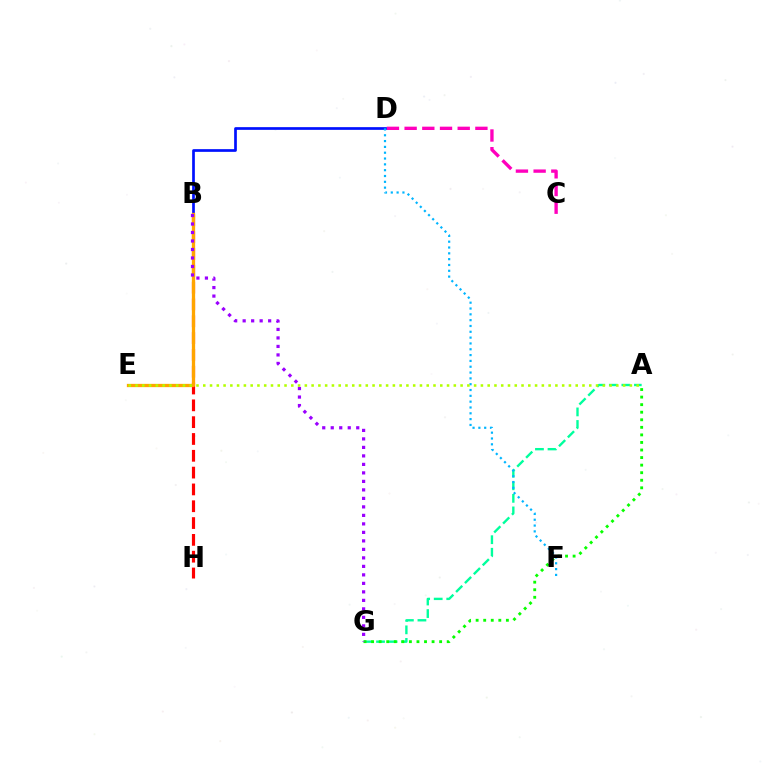{('B', 'H'): [{'color': '#ff0000', 'line_style': 'dashed', 'thickness': 2.28}], ('C', 'D'): [{'color': '#ff00bd', 'line_style': 'dashed', 'thickness': 2.4}], ('A', 'G'): [{'color': '#00ff9d', 'line_style': 'dashed', 'thickness': 1.71}, {'color': '#08ff00', 'line_style': 'dotted', 'thickness': 2.05}], ('B', 'D'): [{'color': '#0010ff', 'line_style': 'solid', 'thickness': 1.94}], ('D', 'F'): [{'color': '#00b5ff', 'line_style': 'dotted', 'thickness': 1.58}], ('B', 'E'): [{'color': '#ffa500', 'line_style': 'solid', 'thickness': 2.36}], ('A', 'E'): [{'color': '#b3ff00', 'line_style': 'dotted', 'thickness': 1.84}], ('B', 'G'): [{'color': '#9b00ff', 'line_style': 'dotted', 'thickness': 2.31}]}